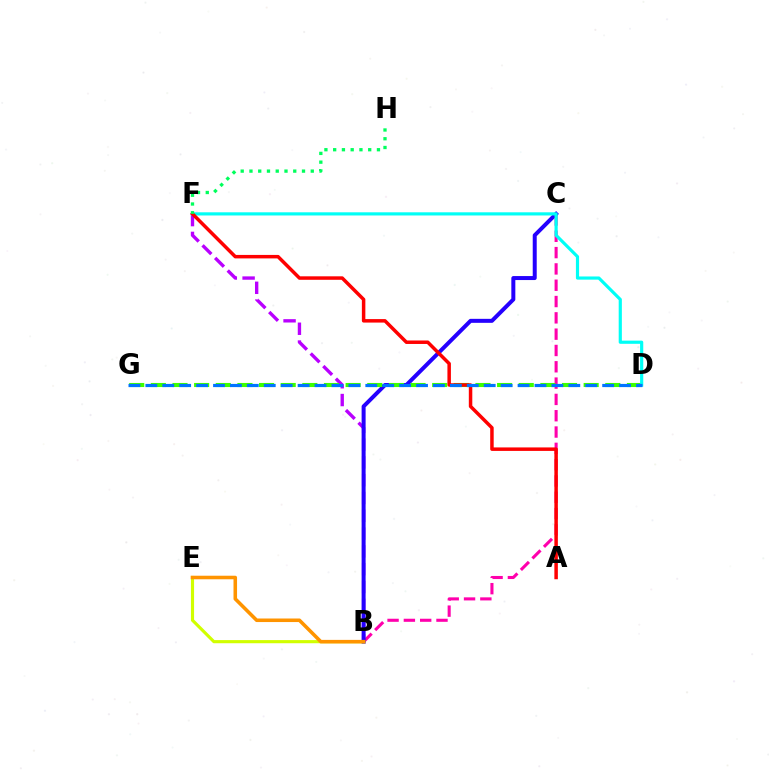{('B', 'C'): [{'color': '#ff00ac', 'line_style': 'dashed', 'thickness': 2.22}, {'color': '#2500ff', 'line_style': 'solid', 'thickness': 2.88}], ('B', 'F'): [{'color': '#b900ff', 'line_style': 'dashed', 'thickness': 2.42}], ('D', 'G'): [{'color': '#3dff00', 'line_style': 'dashed', 'thickness': 2.94}, {'color': '#0074ff', 'line_style': 'dashed', 'thickness': 2.3}], ('B', 'E'): [{'color': '#d1ff00', 'line_style': 'solid', 'thickness': 2.26}, {'color': '#ff9400', 'line_style': 'solid', 'thickness': 2.56}], ('D', 'F'): [{'color': '#00fff6', 'line_style': 'solid', 'thickness': 2.28}], ('A', 'F'): [{'color': '#ff0000', 'line_style': 'solid', 'thickness': 2.51}], ('F', 'H'): [{'color': '#00ff5c', 'line_style': 'dotted', 'thickness': 2.38}]}